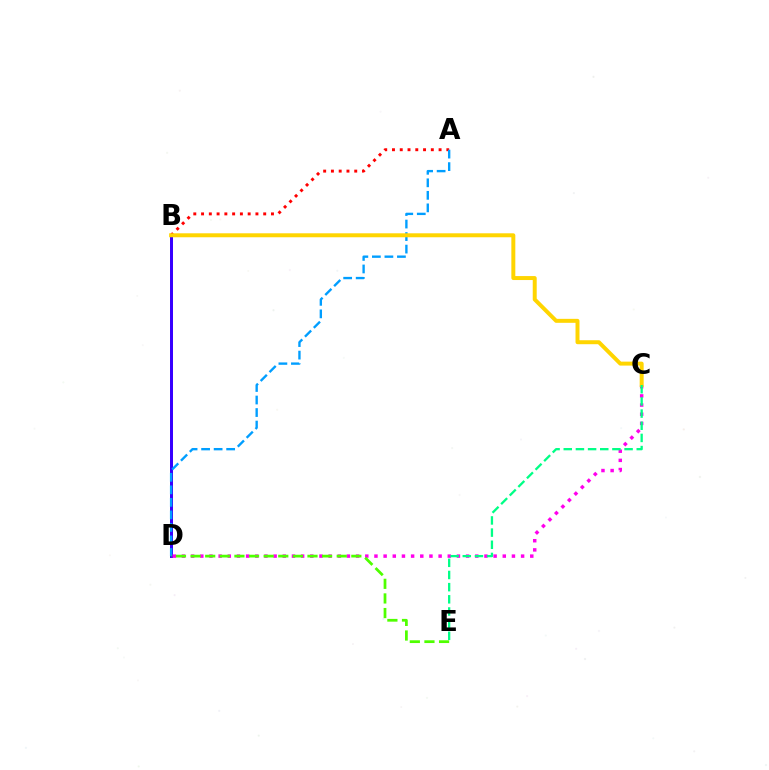{('A', 'B'): [{'color': '#ff0000', 'line_style': 'dotted', 'thickness': 2.11}], ('B', 'D'): [{'color': '#3700ff', 'line_style': 'solid', 'thickness': 2.15}], ('A', 'D'): [{'color': '#009eff', 'line_style': 'dashed', 'thickness': 1.7}], ('C', 'D'): [{'color': '#ff00ed', 'line_style': 'dotted', 'thickness': 2.49}], ('B', 'C'): [{'color': '#ffd500', 'line_style': 'solid', 'thickness': 2.86}], ('C', 'E'): [{'color': '#00ff86', 'line_style': 'dashed', 'thickness': 1.65}], ('D', 'E'): [{'color': '#4fff00', 'line_style': 'dashed', 'thickness': 1.99}]}